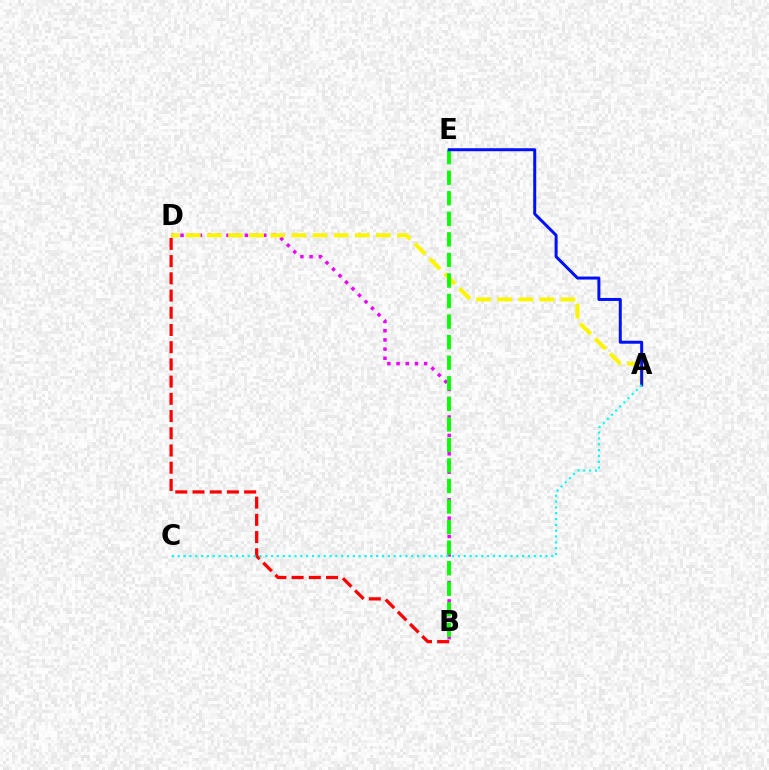{('B', 'D'): [{'color': '#ee00ff', 'line_style': 'dotted', 'thickness': 2.5}, {'color': '#ff0000', 'line_style': 'dashed', 'thickness': 2.34}], ('A', 'D'): [{'color': '#fcf500', 'line_style': 'dashed', 'thickness': 2.87}], ('B', 'E'): [{'color': '#08ff00', 'line_style': 'dashed', 'thickness': 2.79}], ('A', 'E'): [{'color': '#0010ff', 'line_style': 'solid', 'thickness': 2.15}], ('A', 'C'): [{'color': '#00fff6', 'line_style': 'dotted', 'thickness': 1.59}]}